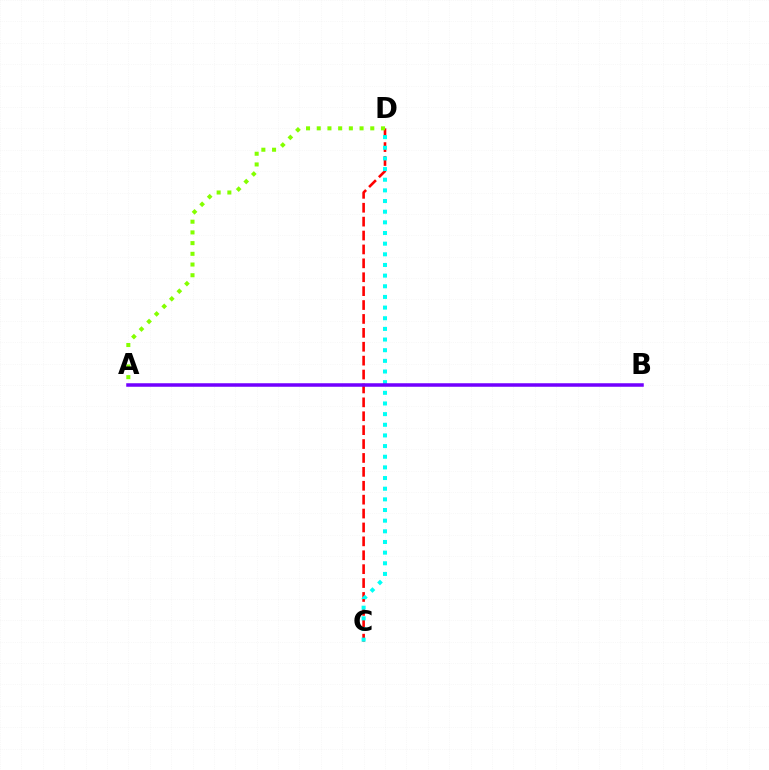{('C', 'D'): [{'color': '#ff0000', 'line_style': 'dashed', 'thickness': 1.89}, {'color': '#00fff6', 'line_style': 'dotted', 'thickness': 2.89}], ('A', 'B'): [{'color': '#7200ff', 'line_style': 'solid', 'thickness': 2.53}], ('A', 'D'): [{'color': '#84ff00', 'line_style': 'dotted', 'thickness': 2.91}]}